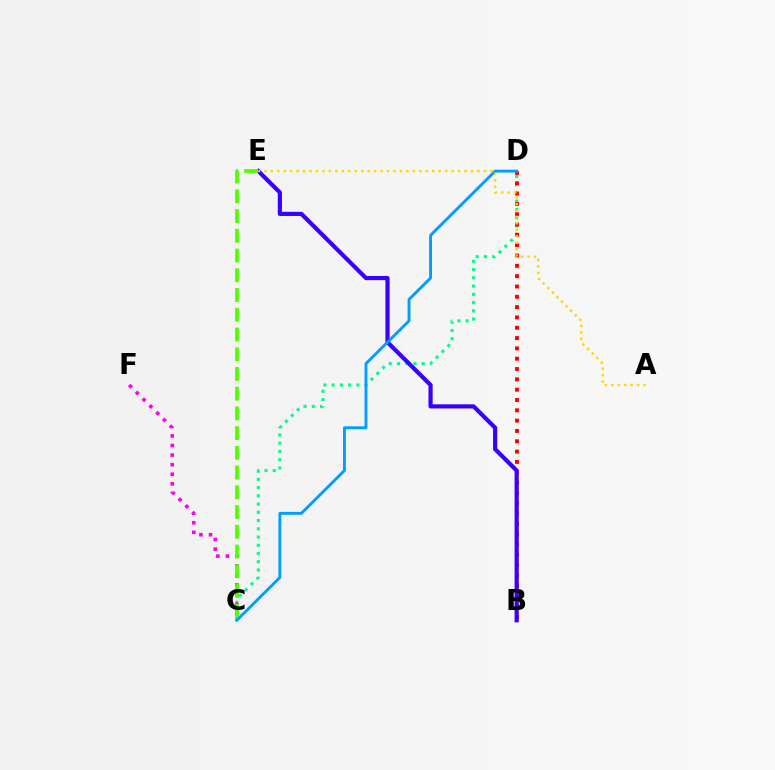{('C', 'D'): [{'color': '#00ff86', 'line_style': 'dotted', 'thickness': 2.24}, {'color': '#009eff', 'line_style': 'solid', 'thickness': 2.08}], ('C', 'F'): [{'color': '#ff00ed', 'line_style': 'dotted', 'thickness': 2.6}], ('B', 'D'): [{'color': '#ff0000', 'line_style': 'dotted', 'thickness': 2.8}], ('B', 'E'): [{'color': '#3700ff', 'line_style': 'solid', 'thickness': 3.0}], ('C', 'E'): [{'color': '#4fff00', 'line_style': 'dashed', 'thickness': 2.68}], ('A', 'E'): [{'color': '#ffd500', 'line_style': 'dotted', 'thickness': 1.75}]}